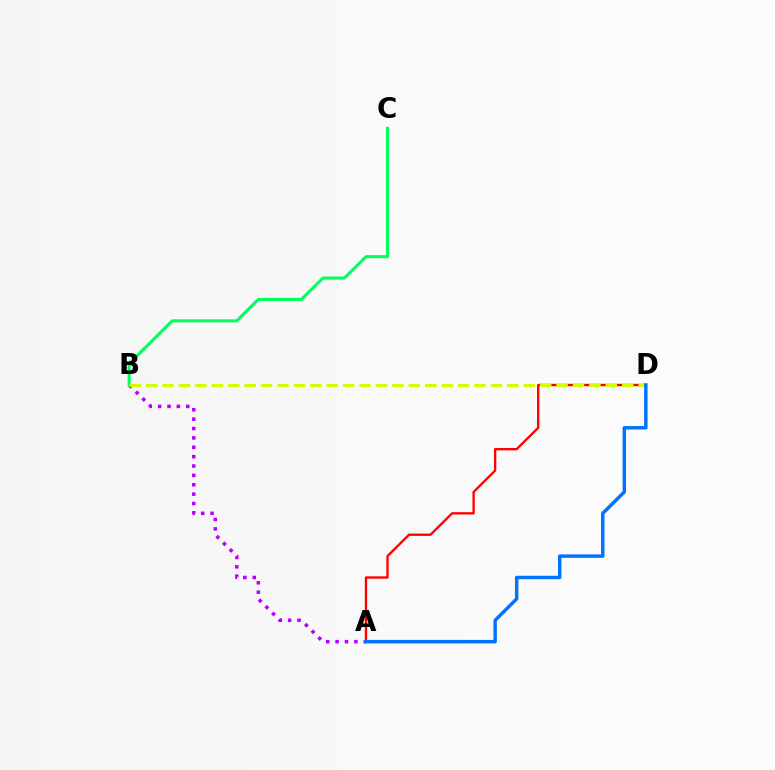{('A', 'B'): [{'color': '#b900ff', 'line_style': 'dotted', 'thickness': 2.55}], ('B', 'C'): [{'color': '#00ff5c', 'line_style': 'solid', 'thickness': 2.2}], ('A', 'D'): [{'color': '#ff0000', 'line_style': 'solid', 'thickness': 1.69}, {'color': '#0074ff', 'line_style': 'solid', 'thickness': 2.49}], ('B', 'D'): [{'color': '#d1ff00', 'line_style': 'dashed', 'thickness': 2.23}]}